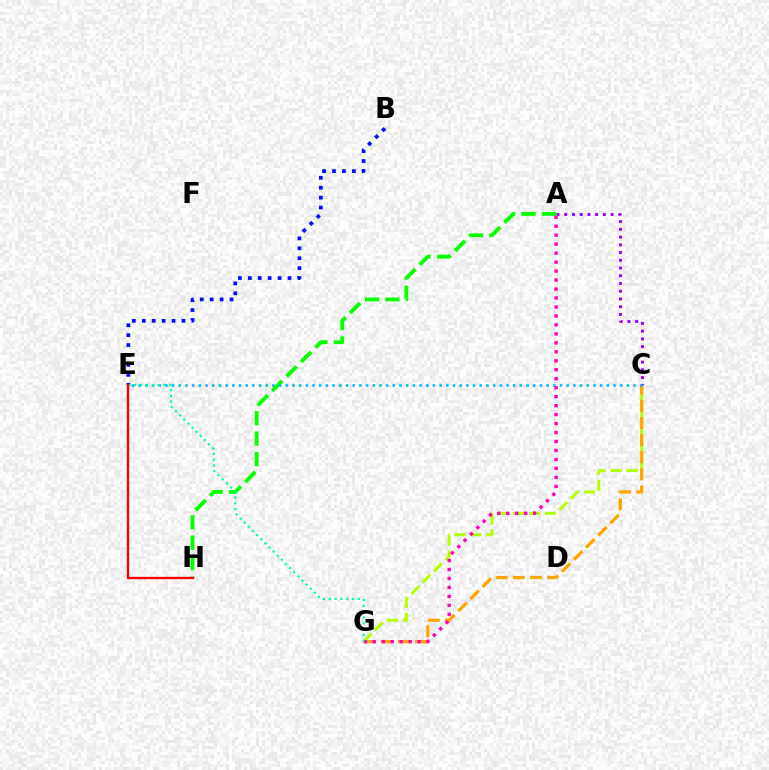{('A', 'C'): [{'color': '#9b00ff', 'line_style': 'dotted', 'thickness': 2.1}], ('C', 'G'): [{'color': '#b3ff00', 'line_style': 'dashed', 'thickness': 2.17}, {'color': '#ffa500', 'line_style': 'dashed', 'thickness': 2.33}], ('A', 'H'): [{'color': '#08ff00', 'line_style': 'dashed', 'thickness': 2.78}], ('A', 'G'): [{'color': '#ff00bd', 'line_style': 'dotted', 'thickness': 2.44}], ('B', 'E'): [{'color': '#0010ff', 'line_style': 'dotted', 'thickness': 2.7}], ('C', 'E'): [{'color': '#00b5ff', 'line_style': 'dotted', 'thickness': 1.82}], ('E', 'G'): [{'color': '#00ff9d', 'line_style': 'dotted', 'thickness': 1.58}], ('E', 'H'): [{'color': '#ff0000', 'line_style': 'solid', 'thickness': 1.68}]}